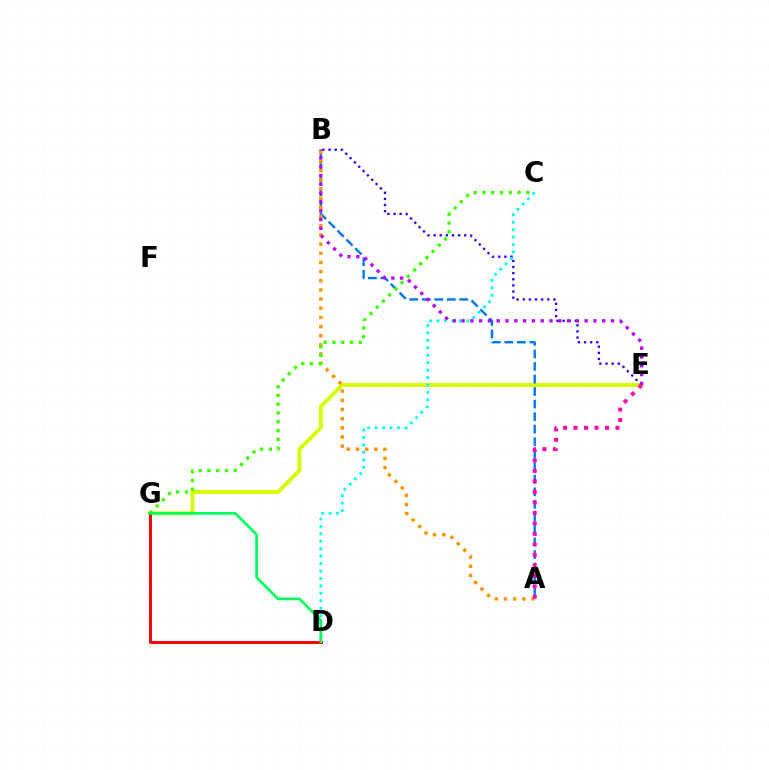{('E', 'G'): [{'color': '#d1ff00', 'line_style': 'solid', 'thickness': 2.79}], ('B', 'E'): [{'color': '#2500ff', 'line_style': 'dotted', 'thickness': 1.66}, {'color': '#b900ff', 'line_style': 'dotted', 'thickness': 2.39}], ('A', 'B'): [{'color': '#0074ff', 'line_style': 'dashed', 'thickness': 1.7}, {'color': '#ff9400', 'line_style': 'dotted', 'thickness': 2.49}], ('C', 'D'): [{'color': '#00fff6', 'line_style': 'dotted', 'thickness': 2.02}], ('C', 'G'): [{'color': '#3dff00', 'line_style': 'dotted', 'thickness': 2.39}], ('D', 'G'): [{'color': '#ff0000', 'line_style': 'solid', 'thickness': 2.12}, {'color': '#00ff5c', 'line_style': 'solid', 'thickness': 1.95}], ('A', 'E'): [{'color': '#ff00ac', 'line_style': 'dotted', 'thickness': 2.85}]}